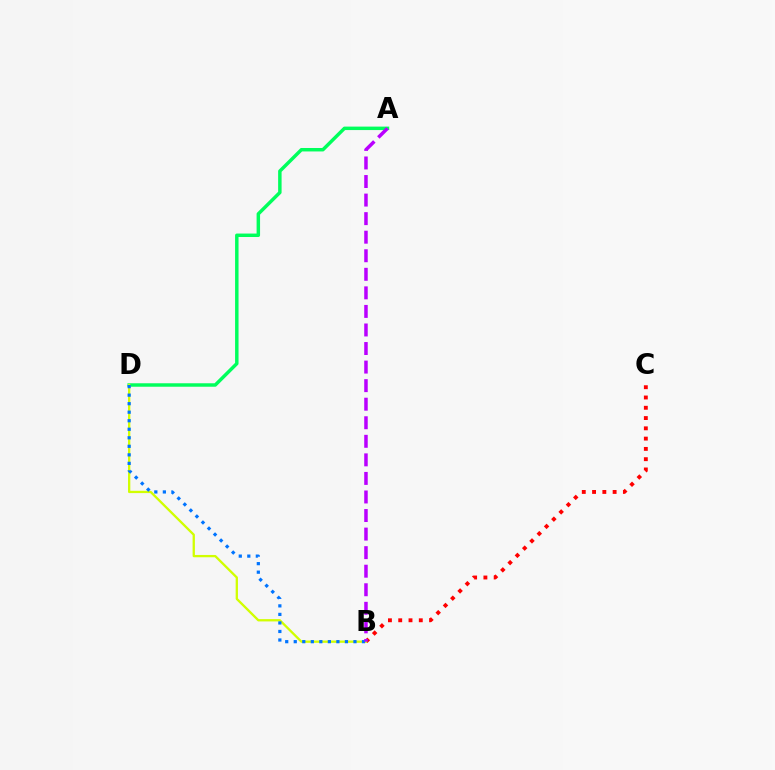{('B', 'C'): [{'color': '#ff0000', 'line_style': 'dotted', 'thickness': 2.79}], ('A', 'D'): [{'color': '#00ff5c', 'line_style': 'solid', 'thickness': 2.49}], ('B', 'D'): [{'color': '#d1ff00', 'line_style': 'solid', 'thickness': 1.66}, {'color': '#0074ff', 'line_style': 'dotted', 'thickness': 2.32}], ('A', 'B'): [{'color': '#b900ff', 'line_style': 'dashed', 'thickness': 2.52}]}